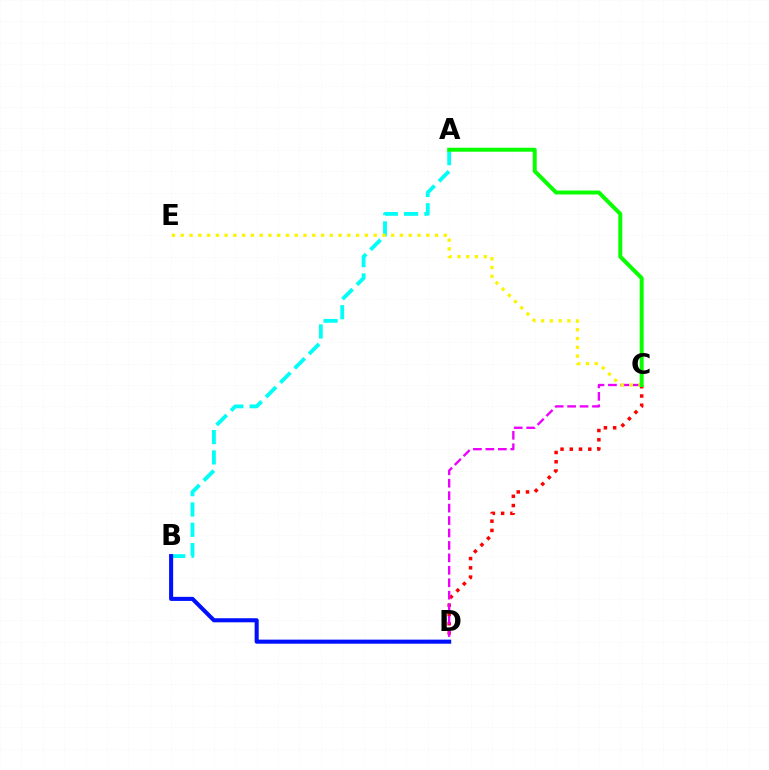{('A', 'B'): [{'color': '#00fff6', 'line_style': 'dashed', 'thickness': 2.76}], ('C', 'D'): [{'color': '#ff0000', 'line_style': 'dotted', 'thickness': 2.51}, {'color': '#ee00ff', 'line_style': 'dashed', 'thickness': 1.69}], ('B', 'D'): [{'color': '#0010ff', 'line_style': 'solid', 'thickness': 2.93}], ('C', 'E'): [{'color': '#fcf500', 'line_style': 'dotted', 'thickness': 2.38}], ('A', 'C'): [{'color': '#08ff00', 'line_style': 'solid', 'thickness': 2.87}]}